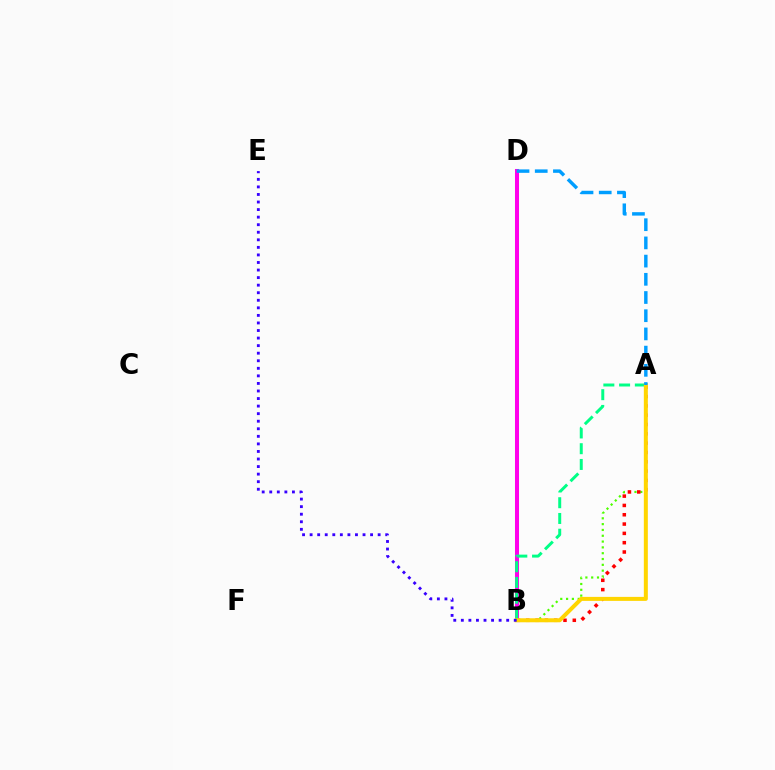{('A', 'B'): [{'color': '#4fff00', 'line_style': 'dotted', 'thickness': 1.58}, {'color': '#ff0000', 'line_style': 'dotted', 'thickness': 2.53}, {'color': '#00ff86', 'line_style': 'dashed', 'thickness': 2.14}, {'color': '#ffd500', 'line_style': 'solid', 'thickness': 2.88}], ('B', 'D'): [{'color': '#ff00ed', 'line_style': 'solid', 'thickness': 2.9}], ('A', 'D'): [{'color': '#009eff', 'line_style': 'dashed', 'thickness': 2.47}], ('B', 'E'): [{'color': '#3700ff', 'line_style': 'dotted', 'thickness': 2.05}]}